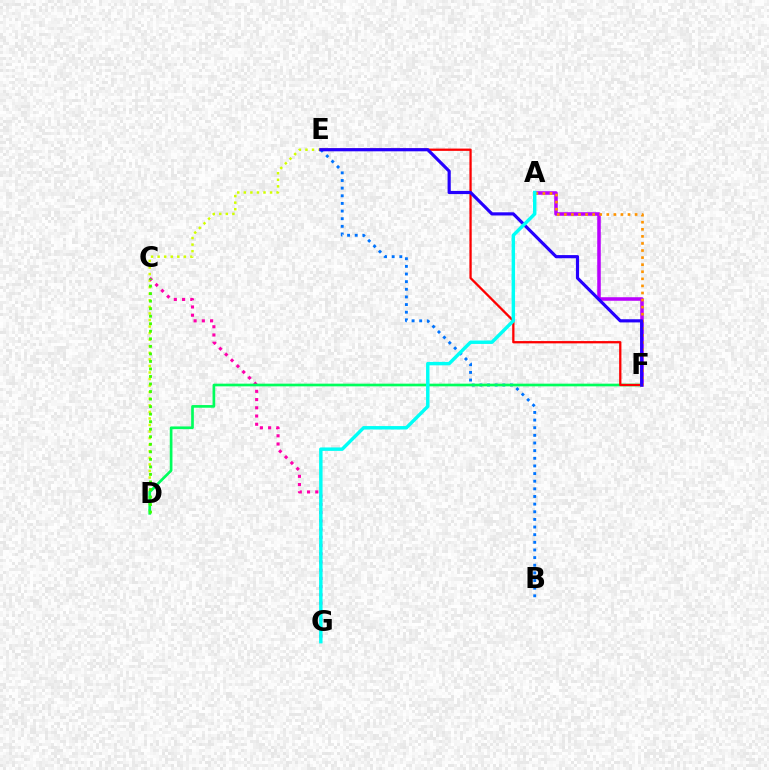{('A', 'F'): [{'color': '#b900ff', 'line_style': 'solid', 'thickness': 2.55}, {'color': '#ff9400', 'line_style': 'dotted', 'thickness': 1.92}], ('D', 'E'): [{'color': '#d1ff00', 'line_style': 'dotted', 'thickness': 1.78}], ('C', 'G'): [{'color': '#ff00ac', 'line_style': 'dotted', 'thickness': 2.24}], ('B', 'E'): [{'color': '#0074ff', 'line_style': 'dotted', 'thickness': 2.08}], ('D', 'F'): [{'color': '#00ff5c', 'line_style': 'solid', 'thickness': 1.93}], ('E', 'F'): [{'color': '#ff0000', 'line_style': 'solid', 'thickness': 1.65}, {'color': '#2500ff', 'line_style': 'solid', 'thickness': 2.28}], ('C', 'D'): [{'color': '#3dff00', 'line_style': 'dotted', 'thickness': 2.05}], ('A', 'G'): [{'color': '#00fff6', 'line_style': 'solid', 'thickness': 2.48}]}